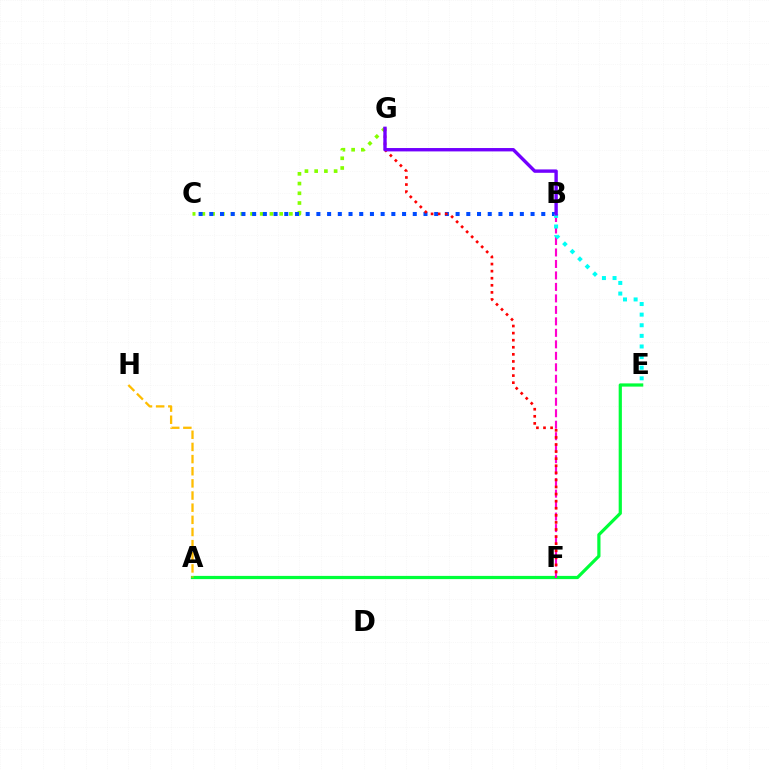{('A', 'E'): [{'color': '#00ff39', 'line_style': 'solid', 'thickness': 2.31}], ('C', 'G'): [{'color': '#84ff00', 'line_style': 'dotted', 'thickness': 2.64}], ('B', 'C'): [{'color': '#004bff', 'line_style': 'dotted', 'thickness': 2.91}], ('B', 'F'): [{'color': '#ff00cf', 'line_style': 'dashed', 'thickness': 1.56}], ('F', 'G'): [{'color': '#ff0000', 'line_style': 'dotted', 'thickness': 1.92}], ('A', 'H'): [{'color': '#ffbd00', 'line_style': 'dashed', 'thickness': 1.65}], ('B', 'E'): [{'color': '#00fff6', 'line_style': 'dotted', 'thickness': 2.88}], ('B', 'G'): [{'color': '#7200ff', 'line_style': 'solid', 'thickness': 2.43}]}